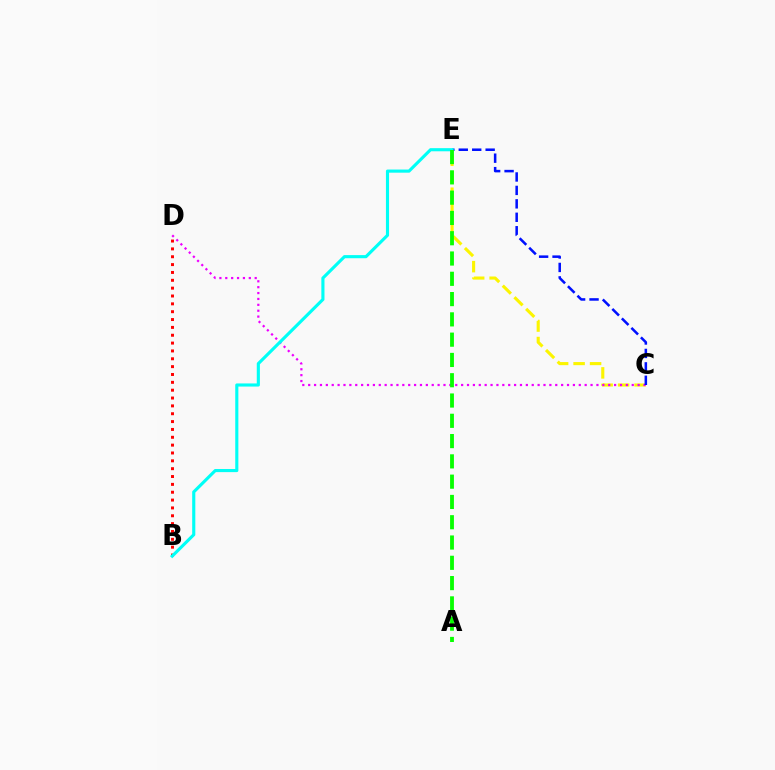{('C', 'E'): [{'color': '#fcf500', 'line_style': 'dashed', 'thickness': 2.24}, {'color': '#0010ff', 'line_style': 'dashed', 'thickness': 1.83}], ('C', 'D'): [{'color': '#ee00ff', 'line_style': 'dotted', 'thickness': 1.6}], ('B', 'D'): [{'color': '#ff0000', 'line_style': 'dotted', 'thickness': 2.13}], ('B', 'E'): [{'color': '#00fff6', 'line_style': 'solid', 'thickness': 2.25}], ('A', 'E'): [{'color': '#08ff00', 'line_style': 'dashed', 'thickness': 2.76}]}